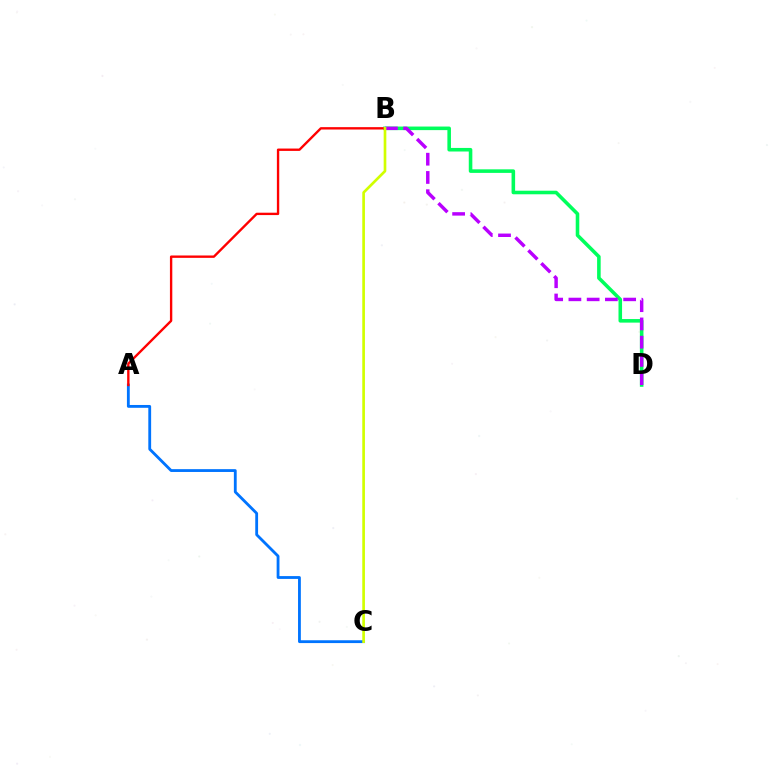{('A', 'C'): [{'color': '#0074ff', 'line_style': 'solid', 'thickness': 2.03}], ('B', 'D'): [{'color': '#00ff5c', 'line_style': 'solid', 'thickness': 2.57}, {'color': '#b900ff', 'line_style': 'dashed', 'thickness': 2.48}], ('A', 'B'): [{'color': '#ff0000', 'line_style': 'solid', 'thickness': 1.71}], ('B', 'C'): [{'color': '#d1ff00', 'line_style': 'solid', 'thickness': 1.92}]}